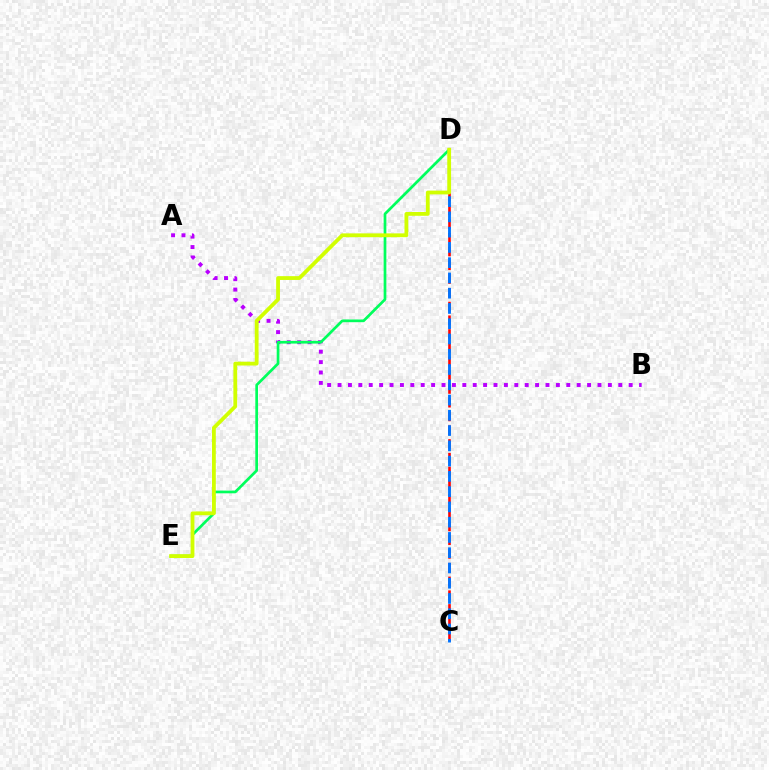{('A', 'B'): [{'color': '#b900ff', 'line_style': 'dotted', 'thickness': 2.82}], ('D', 'E'): [{'color': '#00ff5c', 'line_style': 'solid', 'thickness': 1.95}, {'color': '#d1ff00', 'line_style': 'solid', 'thickness': 2.74}], ('C', 'D'): [{'color': '#ff0000', 'line_style': 'dashed', 'thickness': 1.87}, {'color': '#0074ff', 'line_style': 'dashed', 'thickness': 2.07}]}